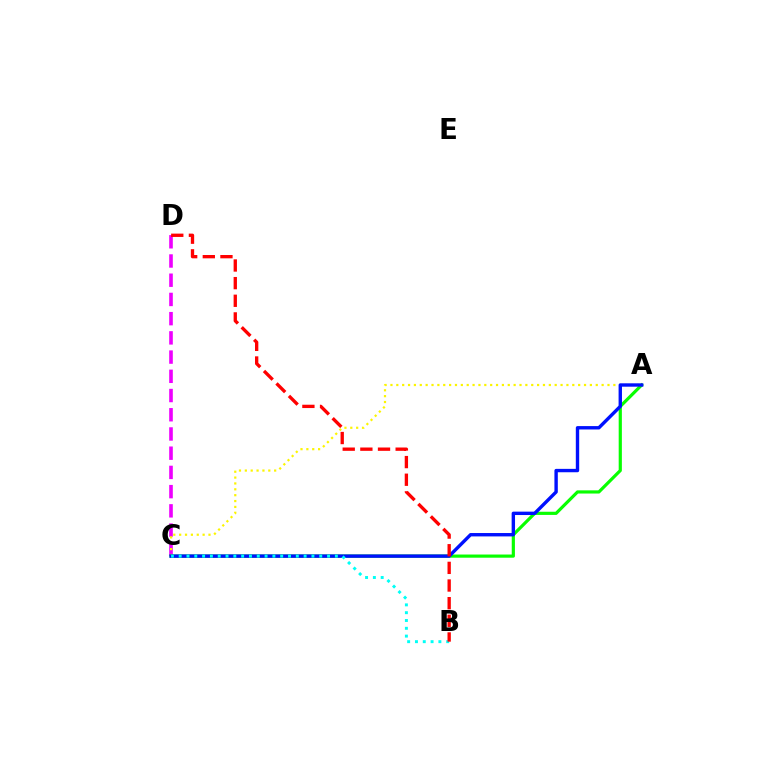{('C', 'D'): [{'color': '#ee00ff', 'line_style': 'dashed', 'thickness': 2.61}], ('A', 'C'): [{'color': '#fcf500', 'line_style': 'dotted', 'thickness': 1.59}, {'color': '#08ff00', 'line_style': 'solid', 'thickness': 2.29}, {'color': '#0010ff', 'line_style': 'solid', 'thickness': 2.44}], ('B', 'C'): [{'color': '#00fff6', 'line_style': 'dotted', 'thickness': 2.12}], ('B', 'D'): [{'color': '#ff0000', 'line_style': 'dashed', 'thickness': 2.4}]}